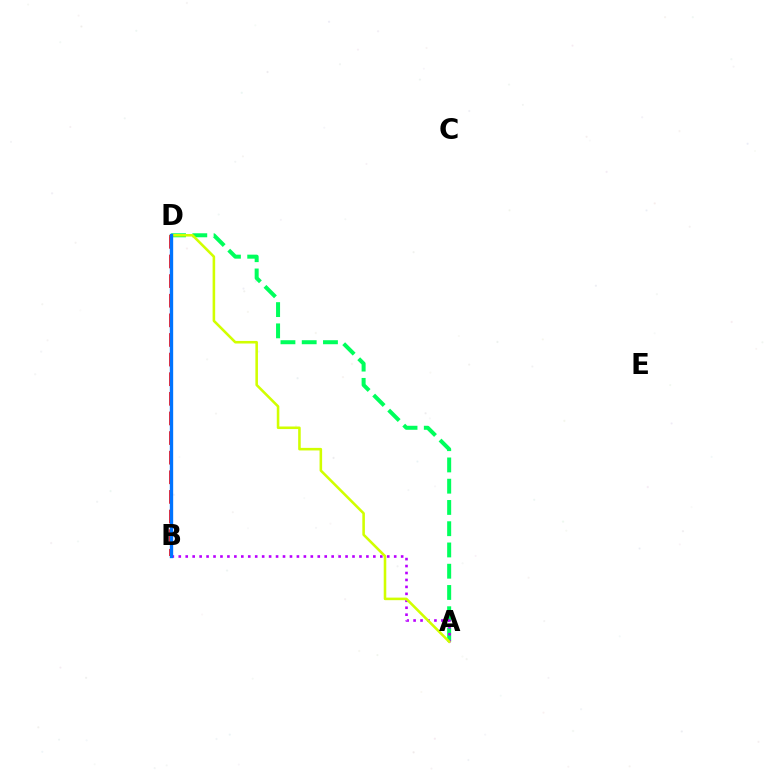{('A', 'D'): [{'color': '#00ff5c', 'line_style': 'dashed', 'thickness': 2.89}, {'color': '#d1ff00', 'line_style': 'solid', 'thickness': 1.85}], ('B', 'D'): [{'color': '#ff0000', 'line_style': 'dashed', 'thickness': 2.67}, {'color': '#0074ff', 'line_style': 'solid', 'thickness': 2.41}], ('A', 'B'): [{'color': '#b900ff', 'line_style': 'dotted', 'thickness': 1.89}]}